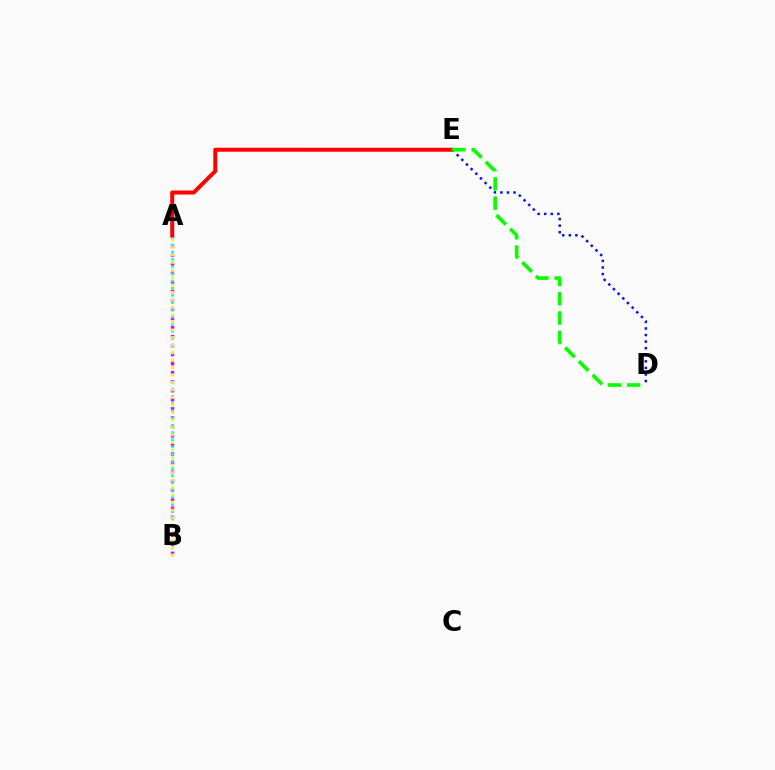{('A', 'B'): [{'color': '#ee00ff', 'line_style': 'dotted', 'thickness': 2.45}, {'color': '#00fff6', 'line_style': 'dotted', 'thickness': 1.96}, {'color': '#fcf500', 'line_style': 'dotted', 'thickness': 2.04}], ('D', 'E'): [{'color': '#0010ff', 'line_style': 'dotted', 'thickness': 1.79}, {'color': '#08ff00', 'line_style': 'dashed', 'thickness': 2.62}], ('A', 'E'): [{'color': '#ff0000', 'line_style': 'solid', 'thickness': 2.86}]}